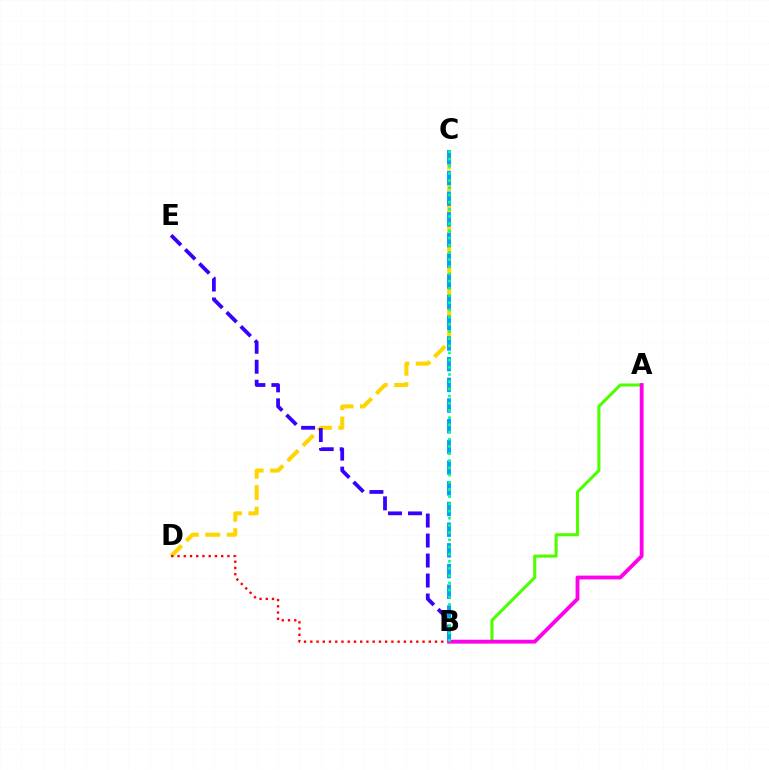{('C', 'D'): [{'color': '#ffd500', 'line_style': 'dashed', 'thickness': 2.92}], ('B', 'D'): [{'color': '#ff0000', 'line_style': 'dotted', 'thickness': 1.69}], ('A', 'B'): [{'color': '#4fff00', 'line_style': 'solid', 'thickness': 2.22}, {'color': '#ff00ed', 'line_style': 'solid', 'thickness': 2.76}], ('B', 'E'): [{'color': '#3700ff', 'line_style': 'dashed', 'thickness': 2.72}], ('B', 'C'): [{'color': '#009eff', 'line_style': 'dashed', 'thickness': 2.81}, {'color': '#00ff86', 'line_style': 'dotted', 'thickness': 1.95}]}